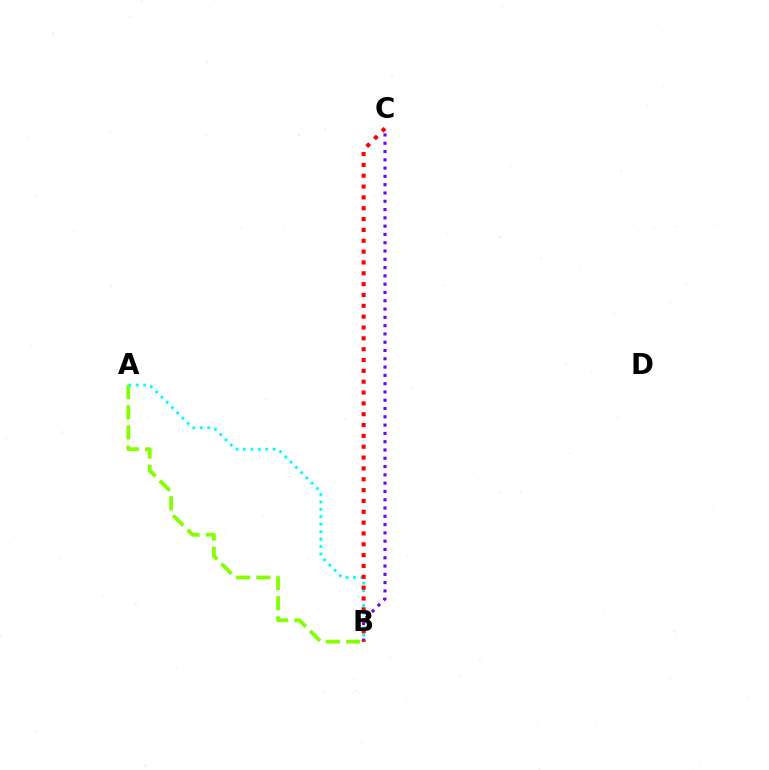{('A', 'B'): [{'color': '#84ff00', 'line_style': 'dashed', 'thickness': 2.74}, {'color': '#00fff6', 'line_style': 'dotted', 'thickness': 2.02}], ('B', 'C'): [{'color': '#7200ff', 'line_style': 'dotted', 'thickness': 2.25}, {'color': '#ff0000', 'line_style': 'dotted', 'thickness': 2.95}]}